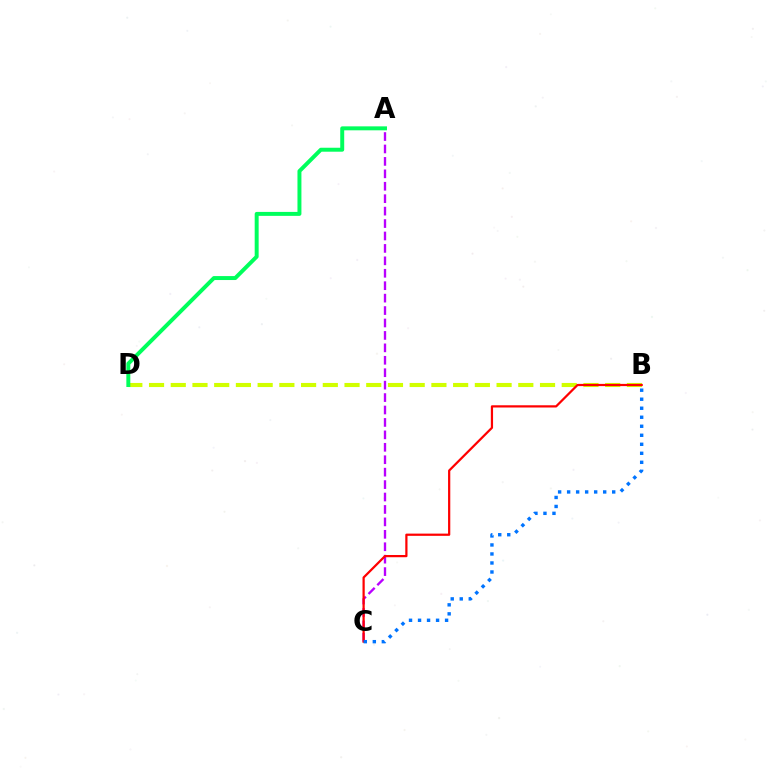{('A', 'C'): [{'color': '#b900ff', 'line_style': 'dashed', 'thickness': 1.69}], ('B', 'D'): [{'color': '#d1ff00', 'line_style': 'dashed', 'thickness': 2.95}], ('A', 'D'): [{'color': '#00ff5c', 'line_style': 'solid', 'thickness': 2.85}], ('B', 'C'): [{'color': '#ff0000', 'line_style': 'solid', 'thickness': 1.6}, {'color': '#0074ff', 'line_style': 'dotted', 'thickness': 2.45}]}